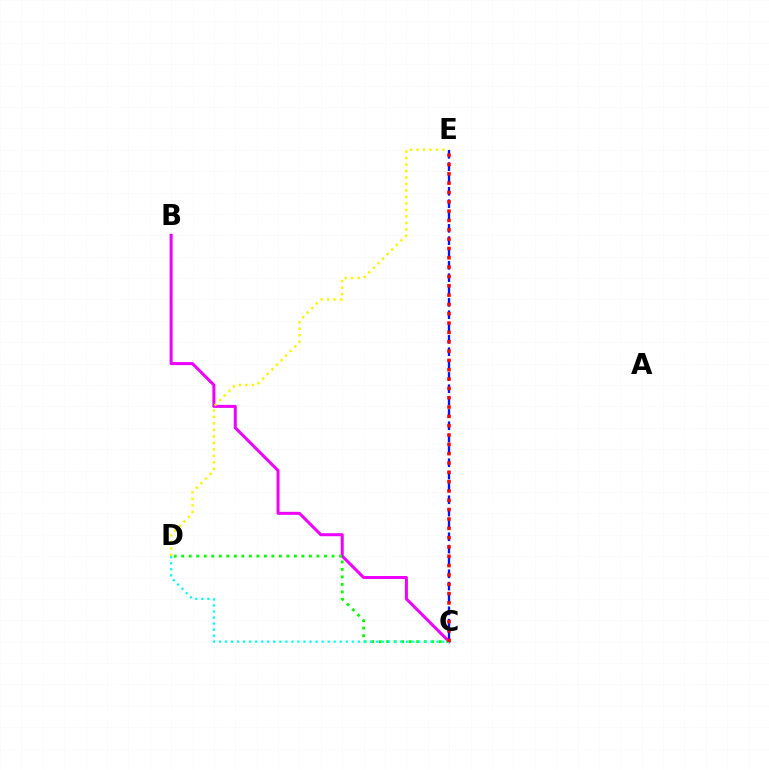{('B', 'C'): [{'color': '#ee00ff', 'line_style': 'solid', 'thickness': 2.17}], ('D', 'E'): [{'color': '#fcf500', 'line_style': 'dotted', 'thickness': 1.76}], ('C', 'D'): [{'color': '#08ff00', 'line_style': 'dotted', 'thickness': 2.04}, {'color': '#00fff6', 'line_style': 'dotted', 'thickness': 1.64}], ('C', 'E'): [{'color': '#0010ff', 'line_style': 'dashed', 'thickness': 1.68}, {'color': '#ff0000', 'line_style': 'dotted', 'thickness': 2.53}]}